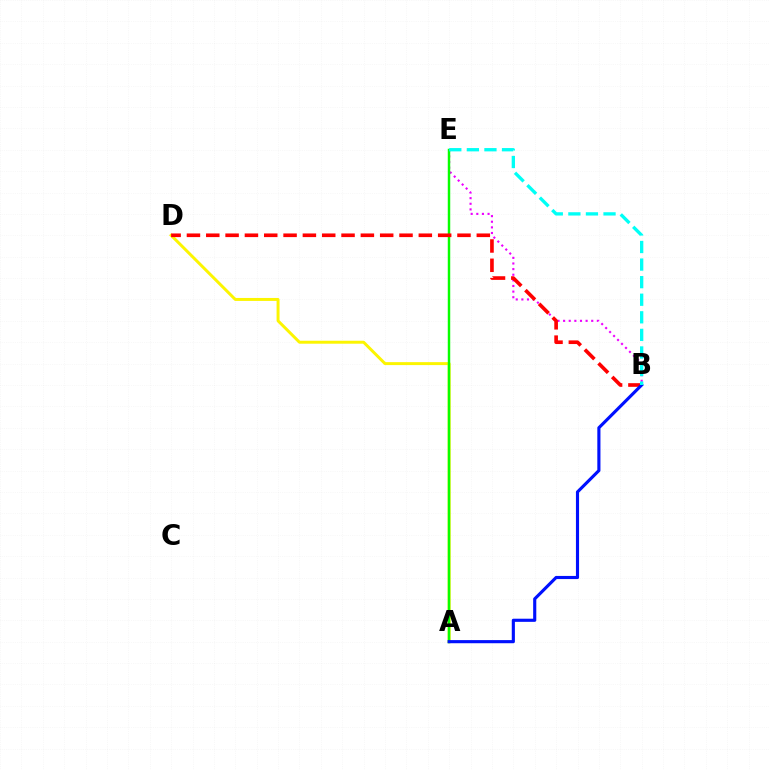{('A', 'D'): [{'color': '#fcf500', 'line_style': 'solid', 'thickness': 2.13}], ('B', 'E'): [{'color': '#ee00ff', 'line_style': 'dotted', 'thickness': 1.53}, {'color': '#00fff6', 'line_style': 'dashed', 'thickness': 2.39}], ('A', 'E'): [{'color': '#08ff00', 'line_style': 'solid', 'thickness': 1.77}], ('B', 'D'): [{'color': '#ff0000', 'line_style': 'dashed', 'thickness': 2.63}], ('A', 'B'): [{'color': '#0010ff', 'line_style': 'solid', 'thickness': 2.25}]}